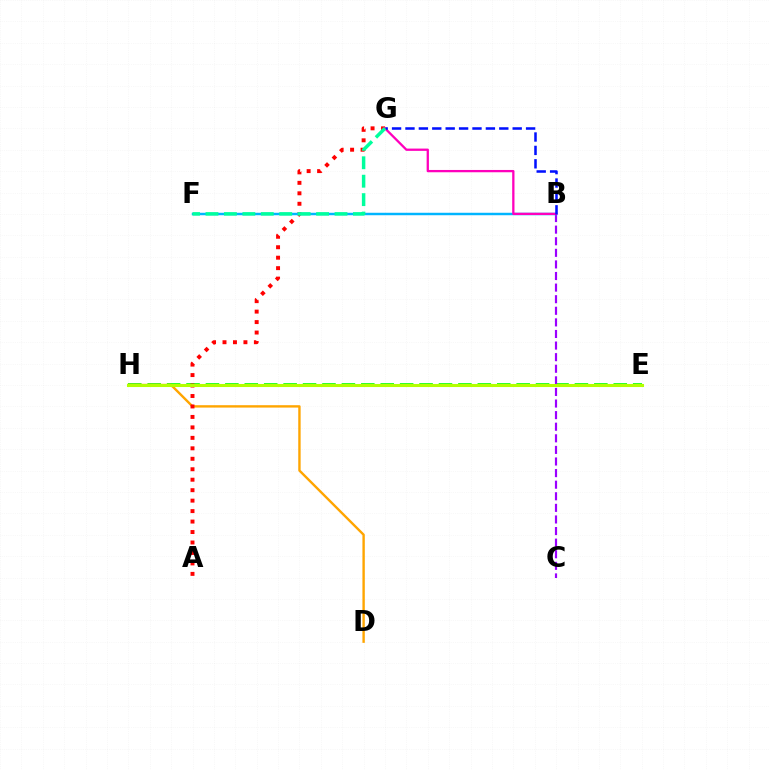{('E', 'H'): [{'color': '#08ff00', 'line_style': 'dashed', 'thickness': 2.64}, {'color': '#b3ff00', 'line_style': 'solid', 'thickness': 2.2}], ('D', 'H'): [{'color': '#ffa500', 'line_style': 'solid', 'thickness': 1.72}], ('A', 'G'): [{'color': '#ff0000', 'line_style': 'dotted', 'thickness': 2.84}], ('B', 'C'): [{'color': '#9b00ff', 'line_style': 'dashed', 'thickness': 1.57}], ('B', 'F'): [{'color': '#00b5ff', 'line_style': 'solid', 'thickness': 1.77}], ('B', 'G'): [{'color': '#ff00bd', 'line_style': 'solid', 'thickness': 1.65}, {'color': '#0010ff', 'line_style': 'dashed', 'thickness': 1.82}], ('F', 'G'): [{'color': '#00ff9d', 'line_style': 'dashed', 'thickness': 2.5}]}